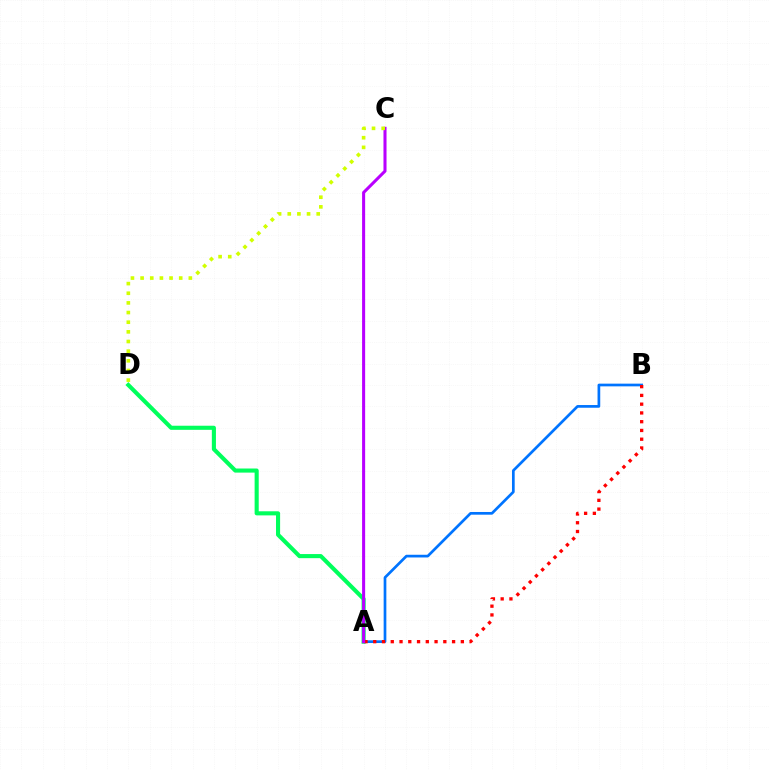{('A', 'D'): [{'color': '#00ff5c', 'line_style': 'solid', 'thickness': 2.95}], ('A', 'B'): [{'color': '#0074ff', 'line_style': 'solid', 'thickness': 1.95}, {'color': '#ff0000', 'line_style': 'dotted', 'thickness': 2.38}], ('A', 'C'): [{'color': '#b900ff', 'line_style': 'solid', 'thickness': 2.2}], ('C', 'D'): [{'color': '#d1ff00', 'line_style': 'dotted', 'thickness': 2.62}]}